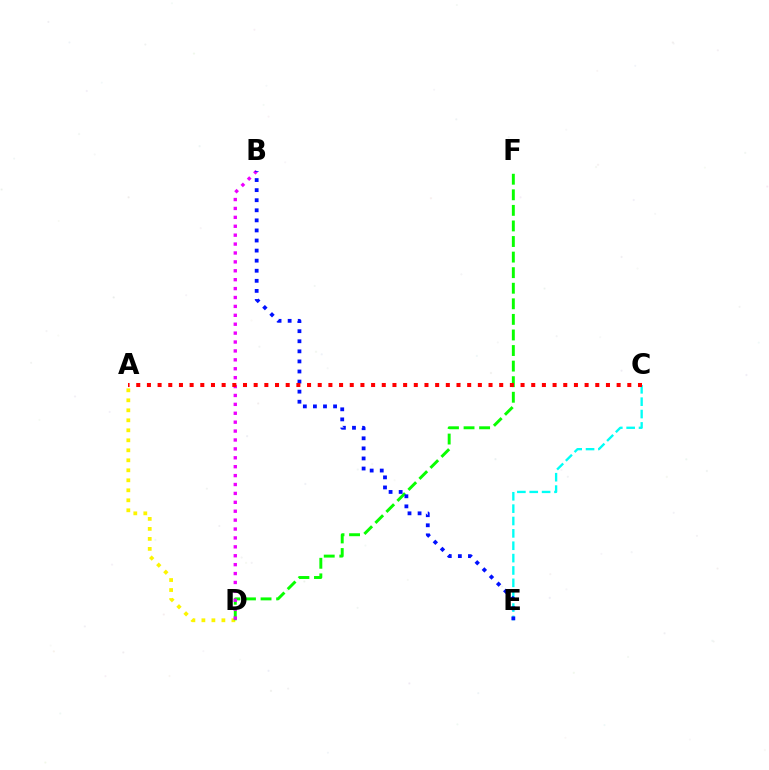{('A', 'D'): [{'color': '#fcf500', 'line_style': 'dotted', 'thickness': 2.72}], ('C', 'E'): [{'color': '#00fff6', 'line_style': 'dashed', 'thickness': 1.68}], ('D', 'F'): [{'color': '#08ff00', 'line_style': 'dashed', 'thickness': 2.12}], ('B', 'D'): [{'color': '#ee00ff', 'line_style': 'dotted', 'thickness': 2.42}], ('B', 'E'): [{'color': '#0010ff', 'line_style': 'dotted', 'thickness': 2.74}], ('A', 'C'): [{'color': '#ff0000', 'line_style': 'dotted', 'thickness': 2.9}]}